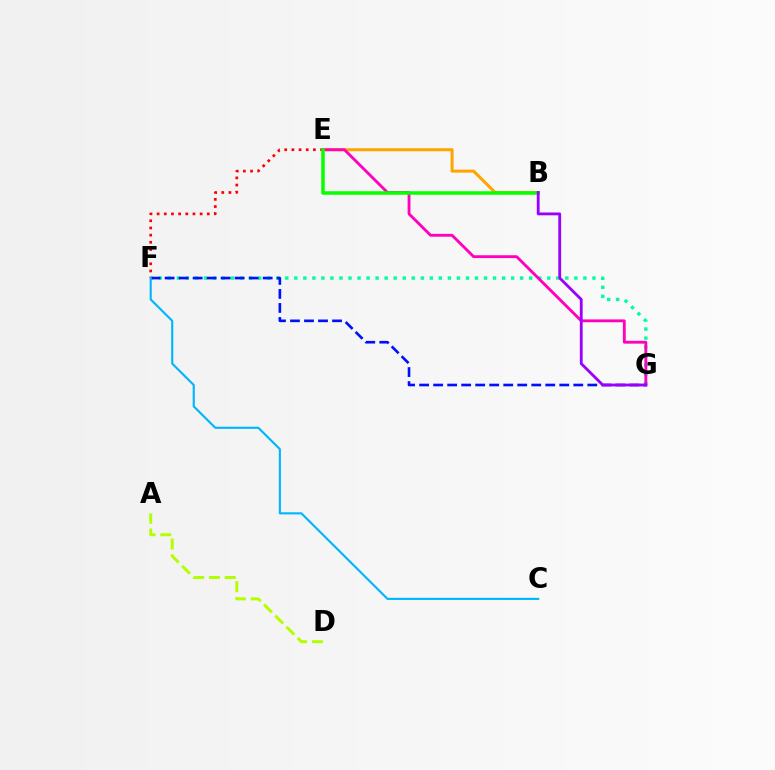{('F', 'G'): [{'color': '#00ff9d', 'line_style': 'dotted', 'thickness': 2.45}, {'color': '#0010ff', 'line_style': 'dashed', 'thickness': 1.9}], ('B', 'E'): [{'color': '#ffa500', 'line_style': 'solid', 'thickness': 2.18}, {'color': '#08ff00', 'line_style': 'solid', 'thickness': 2.53}], ('E', 'F'): [{'color': '#ff0000', 'line_style': 'dotted', 'thickness': 1.95}], ('E', 'G'): [{'color': '#ff00bd', 'line_style': 'solid', 'thickness': 2.05}], ('A', 'D'): [{'color': '#b3ff00', 'line_style': 'dashed', 'thickness': 2.14}], ('B', 'G'): [{'color': '#9b00ff', 'line_style': 'solid', 'thickness': 2.04}], ('C', 'F'): [{'color': '#00b5ff', 'line_style': 'solid', 'thickness': 1.53}]}